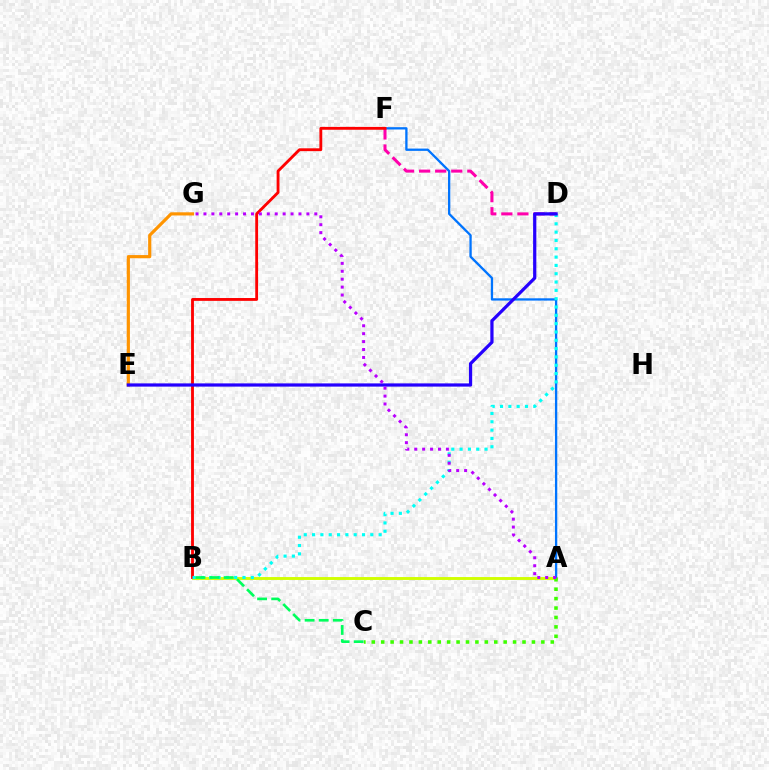{('A', 'B'): [{'color': '#d1ff00', 'line_style': 'solid', 'thickness': 2.08}], ('A', 'F'): [{'color': '#0074ff', 'line_style': 'solid', 'thickness': 1.66}], ('A', 'C'): [{'color': '#3dff00', 'line_style': 'dotted', 'thickness': 2.56}], ('D', 'F'): [{'color': '#ff00ac', 'line_style': 'dashed', 'thickness': 2.18}], ('E', 'G'): [{'color': '#ff9400', 'line_style': 'solid', 'thickness': 2.28}], ('B', 'F'): [{'color': '#ff0000', 'line_style': 'solid', 'thickness': 2.05}], ('B', 'D'): [{'color': '#00fff6', 'line_style': 'dotted', 'thickness': 2.26}], ('B', 'C'): [{'color': '#00ff5c', 'line_style': 'dashed', 'thickness': 1.91}], ('D', 'E'): [{'color': '#2500ff', 'line_style': 'solid', 'thickness': 2.32}], ('A', 'G'): [{'color': '#b900ff', 'line_style': 'dotted', 'thickness': 2.15}]}